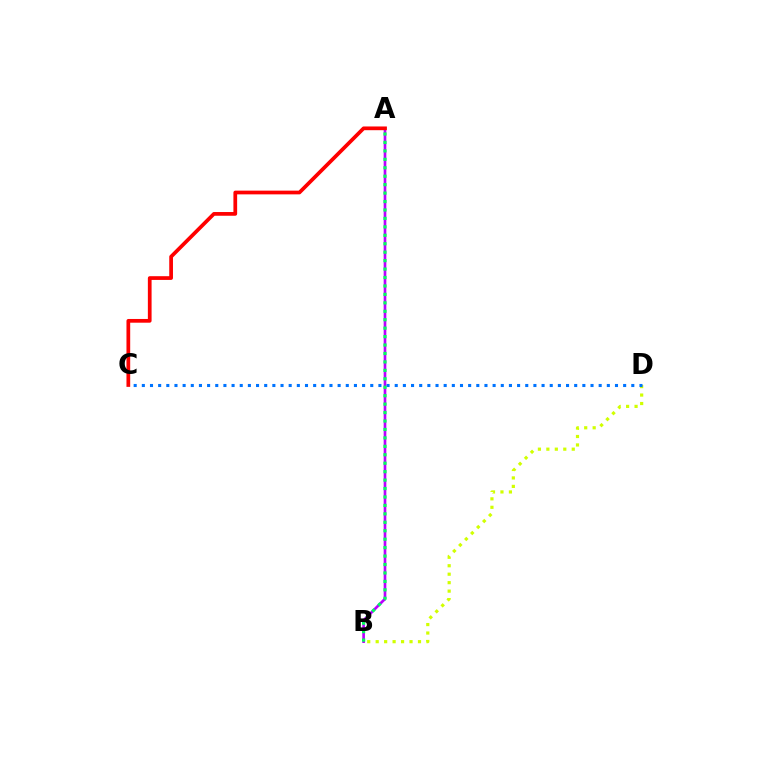{('B', 'D'): [{'color': '#d1ff00', 'line_style': 'dotted', 'thickness': 2.3}], ('A', 'B'): [{'color': '#b900ff', 'line_style': 'solid', 'thickness': 1.92}, {'color': '#00ff5c', 'line_style': 'dotted', 'thickness': 2.29}], ('A', 'C'): [{'color': '#ff0000', 'line_style': 'solid', 'thickness': 2.68}], ('C', 'D'): [{'color': '#0074ff', 'line_style': 'dotted', 'thickness': 2.22}]}